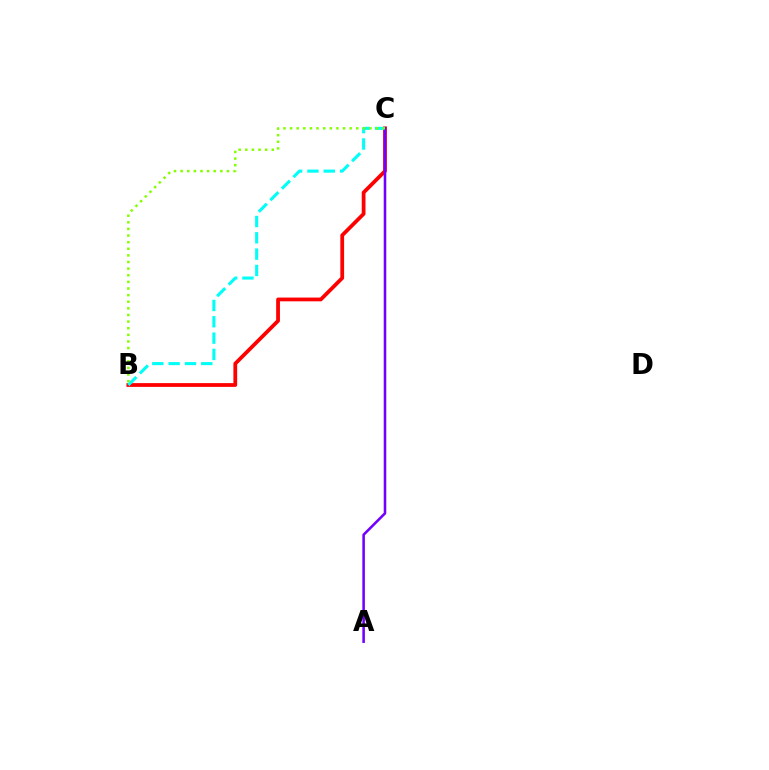{('B', 'C'): [{'color': '#ff0000', 'line_style': 'solid', 'thickness': 2.71}, {'color': '#00fff6', 'line_style': 'dashed', 'thickness': 2.22}, {'color': '#84ff00', 'line_style': 'dotted', 'thickness': 1.8}], ('A', 'C'): [{'color': '#7200ff', 'line_style': 'solid', 'thickness': 1.85}]}